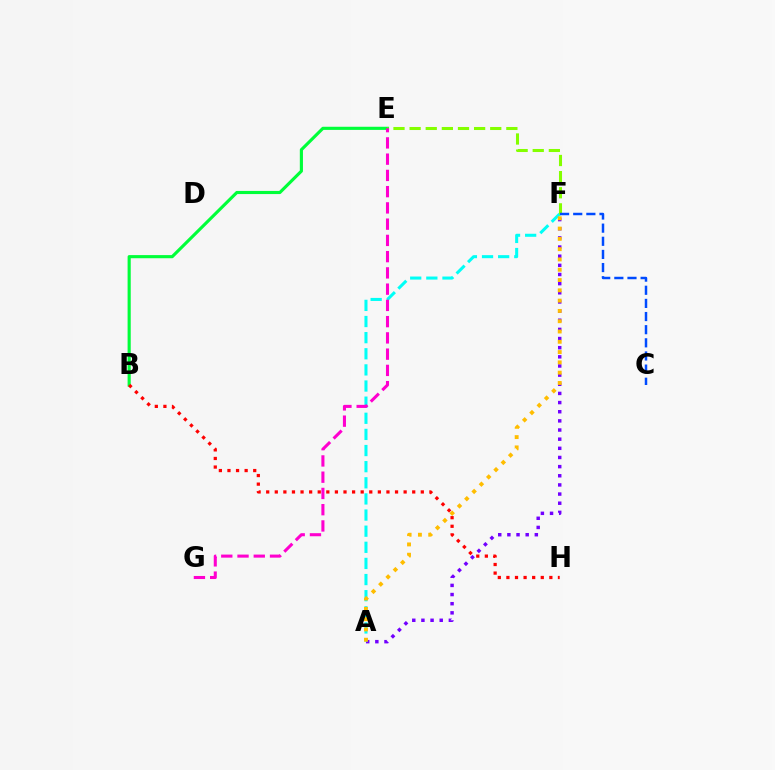{('A', 'F'): [{'color': '#7200ff', 'line_style': 'dotted', 'thickness': 2.49}, {'color': '#00fff6', 'line_style': 'dashed', 'thickness': 2.19}, {'color': '#ffbd00', 'line_style': 'dotted', 'thickness': 2.8}], ('B', 'E'): [{'color': '#00ff39', 'line_style': 'solid', 'thickness': 2.26}], ('B', 'H'): [{'color': '#ff0000', 'line_style': 'dotted', 'thickness': 2.33}], ('E', 'F'): [{'color': '#84ff00', 'line_style': 'dashed', 'thickness': 2.19}], ('C', 'F'): [{'color': '#004bff', 'line_style': 'dashed', 'thickness': 1.79}], ('E', 'G'): [{'color': '#ff00cf', 'line_style': 'dashed', 'thickness': 2.21}]}